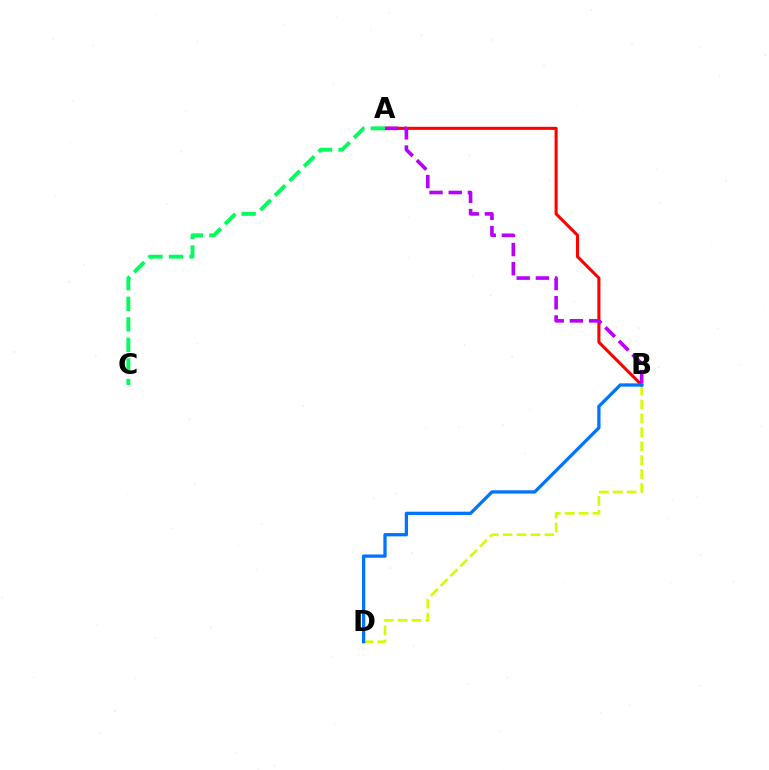{('B', 'D'): [{'color': '#d1ff00', 'line_style': 'dashed', 'thickness': 1.89}, {'color': '#0074ff', 'line_style': 'solid', 'thickness': 2.37}], ('A', 'B'): [{'color': '#ff0000', 'line_style': 'solid', 'thickness': 2.22}, {'color': '#b900ff', 'line_style': 'dashed', 'thickness': 2.61}], ('A', 'C'): [{'color': '#00ff5c', 'line_style': 'dashed', 'thickness': 2.79}]}